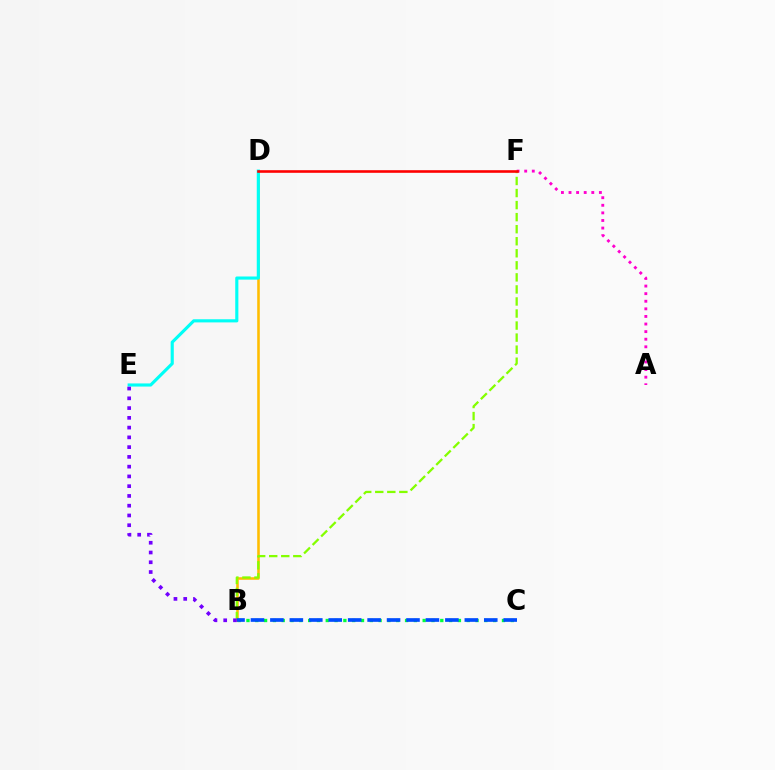{('B', 'C'): [{'color': '#00ff39', 'line_style': 'dotted', 'thickness': 2.39}, {'color': '#004bff', 'line_style': 'dashed', 'thickness': 2.64}], ('B', 'D'): [{'color': '#ffbd00', 'line_style': 'solid', 'thickness': 1.85}], ('A', 'F'): [{'color': '#ff00cf', 'line_style': 'dotted', 'thickness': 2.06}], ('B', 'F'): [{'color': '#84ff00', 'line_style': 'dashed', 'thickness': 1.64}], ('D', 'E'): [{'color': '#00fff6', 'line_style': 'solid', 'thickness': 2.26}], ('D', 'F'): [{'color': '#ff0000', 'line_style': 'solid', 'thickness': 1.88}], ('B', 'E'): [{'color': '#7200ff', 'line_style': 'dotted', 'thickness': 2.65}]}